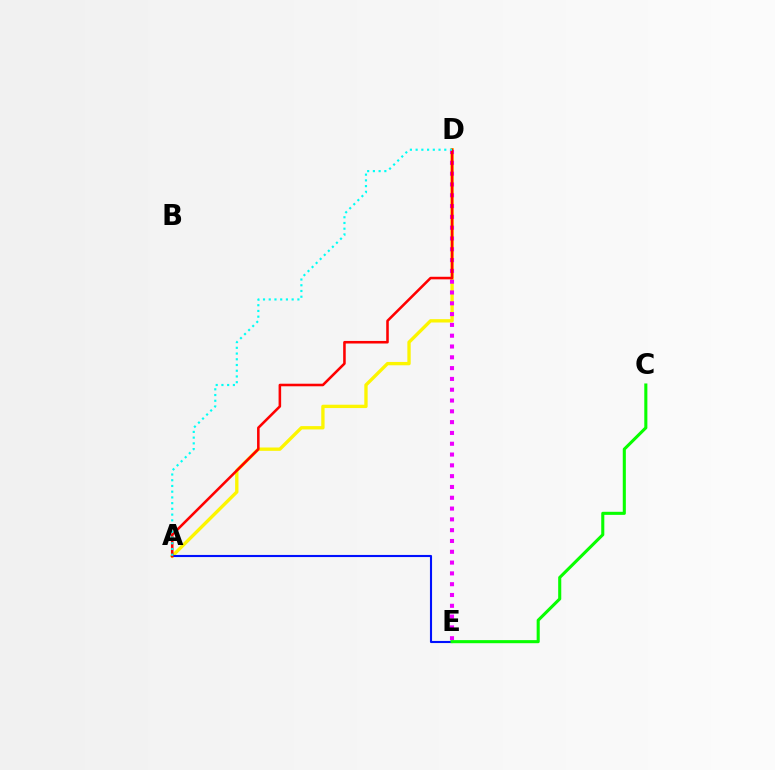{('A', 'D'): [{'color': '#fcf500', 'line_style': 'solid', 'thickness': 2.4}, {'color': '#ff0000', 'line_style': 'solid', 'thickness': 1.84}, {'color': '#00fff6', 'line_style': 'dotted', 'thickness': 1.56}], ('D', 'E'): [{'color': '#ee00ff', 'line_style': 'dotted', 'thickness': 2.94}], ('A', 'E'): [{'color': '#0010ff', 'line_style': 'solid', 'thickness': 1.52}], ('C', 'E'): [{'color': '#08ff00', 'line_style': 'solid', 'thickness': 2.22}]}